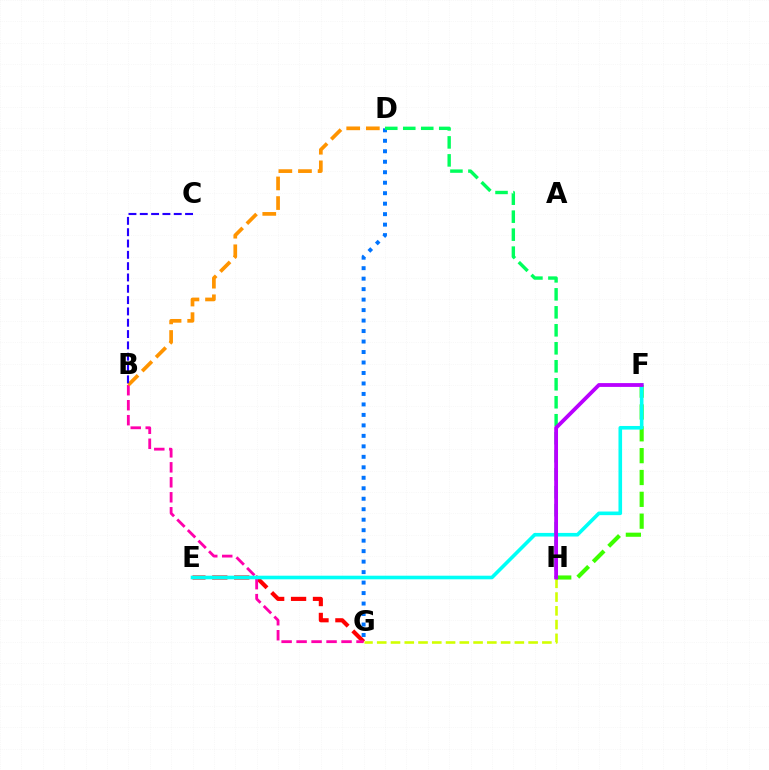{('E', 'G'): [{'color': '#ff0000', 'line_style': 'dashed', 'thickness': 2.98}], ('G', 'H'): [{'color': '#d1ff00', 'line_style': 'dashed', 'thickness': 1.87}], ('F', 'H'): [{'color': '#3dff00', 'line_style': 'dashed', 'thickness': 2.97}, {'color': '#b900ff', 'line_style': 'solid', 'thickness': 2.74}], ('B', 'G'): [{'color': '#ff00ac', 'line_style': 'dashed', 'thickness': 2.04}], ('D', 'G'): [{'color': '#0074ff', 'line_style': 'dotted', 'thickness': 2.85}], ('E', 'F'): [{'color': '#00fff6', 'line_style': 'solid', 'thickness': 2.6}], ('D', 'H'): [{'color': '#00ff5c', 'line_style': 'dashed', 'thickness': 2.44}], ('B', 'D'): [{'color': '#ff9400', 'line_style': 'dashed', 'thickness': 2.67}], ('B', 'C'): [{'color': '#2500ff', 'line_style': 'dashed', 'thickness': 1.54}]}